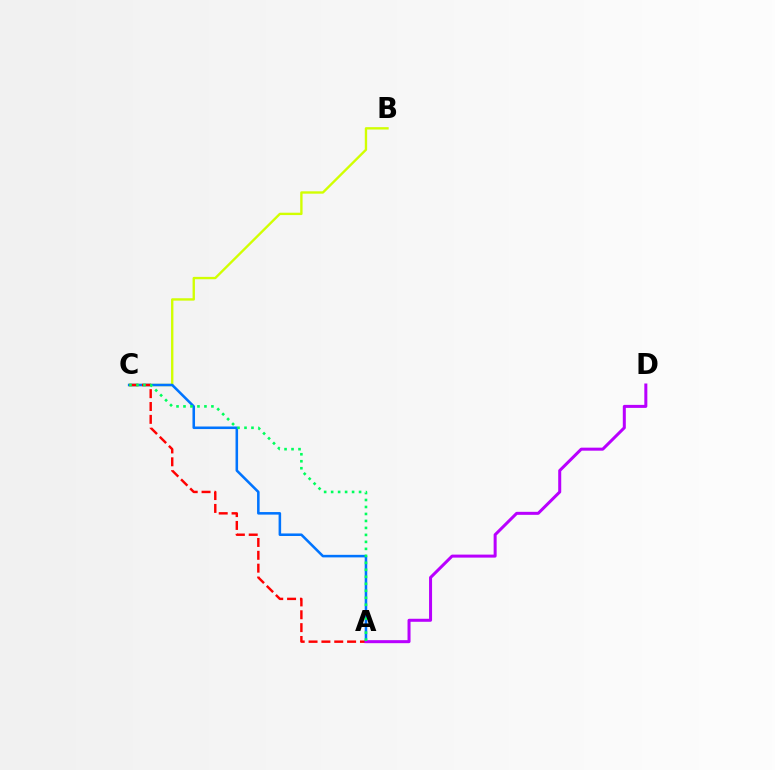{('B', 'C'): [{'color': '#d1ff00', 'line_style': 'solid', 'thickness': 1.7}], ('A', 'C'): [{'color': '#0074ff', 'line_style': 'solid', 'thickness': 1.84}, {'color': '#ff0000', 'line_style': 'dashed', 'thickness': 1.75}, {'color': '#00ff5c', 'line_style': 'dotted', 'thickness': 1.9}], ('A', 'D'): [{'color': '#b900ff', 'line_style': 'solid', 'thickness': 2.17}]}